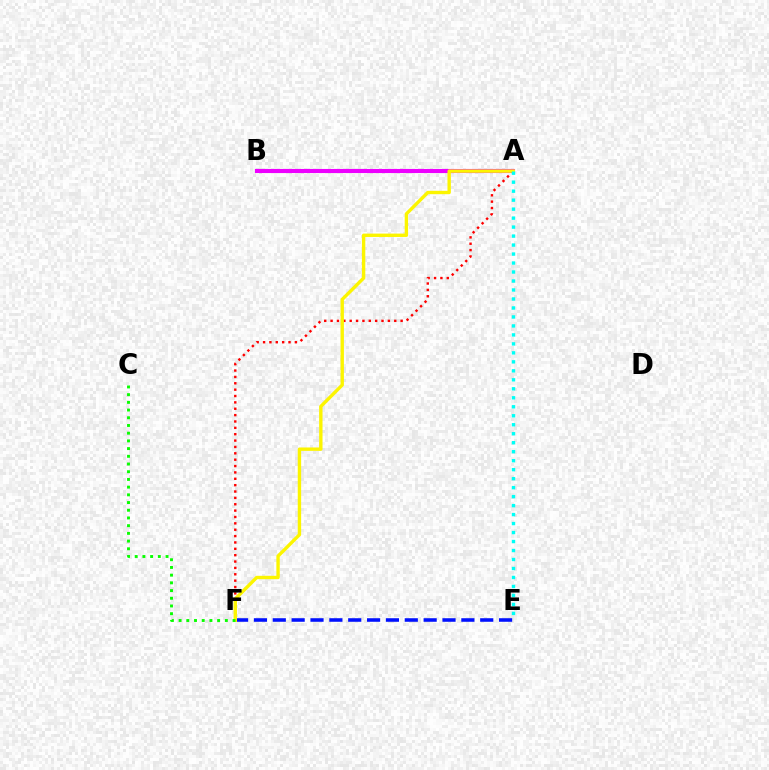{('A', 'B'): [{'color': '#ee00ff', 'line_style': 'solid', 'thickness': 2.96}], ('E', 'F'): [{'color': '#0010ff', 'line_style': 'dashed', 'thickness': 2.56}], ('A', 'F'): [{'color': '#ff0000', 'line_style': 'dotted', 'thickness': 1.73}, {'color': '#fcf500', 'line_style': 'solid', 'thickness': 2.43}], ('A', 'E'): [{'color': '#00fff6', 'line_style': 'dotted', 'thickness': 2.44}], ('C', 'F'): [{'color': '#08ff00', 'line_style': 'dotted', 'thickness': 2.09}]}